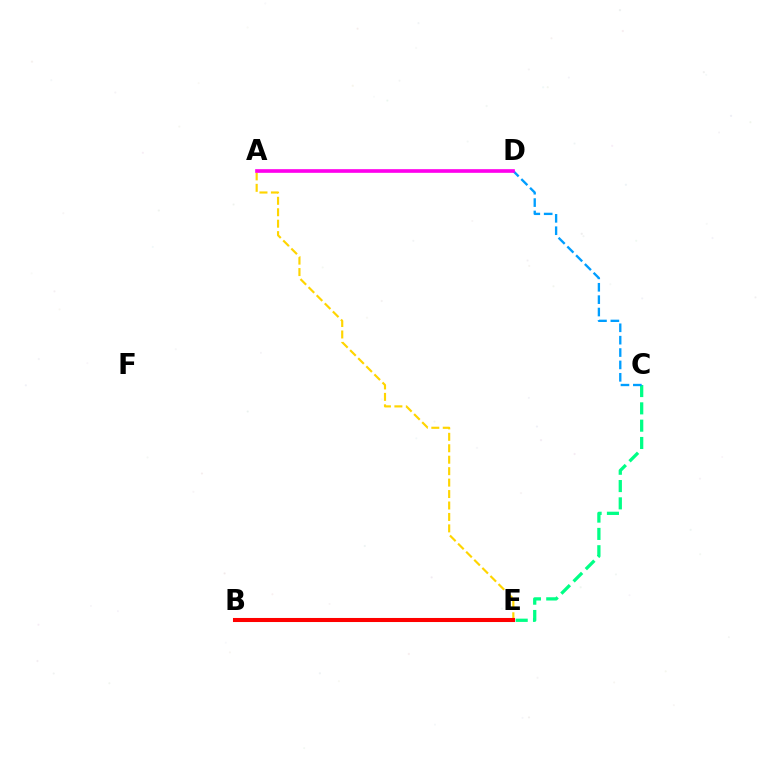{('B', 'E'): [{'color': '#4fff00', 'line_style': 'dotted', 'thickness': 2.89}, {'color': '#3700ff', 'line_style': 'solid', 'thickness': 1.74}, {'color': '#ff0000', 'line_style': 'solid', 'thickness': 2.92}], ('C', 'E'): [{'color': '#00ff86', 'line_style': 'dashed', 'thickness': 2.35}], ('A', 'E'): [{'color': '#ffd500', 'line_style': 'dashed', 'thickness': 1.56}], ('C', 'D'): [{'color': '#009eff', 'line_style': 'dashed', 'thickness': 1.68}], ('A', 'D'): [{'color': '#ff00ed', 'line_style': 'solid', 'thickness': 2.63}]}